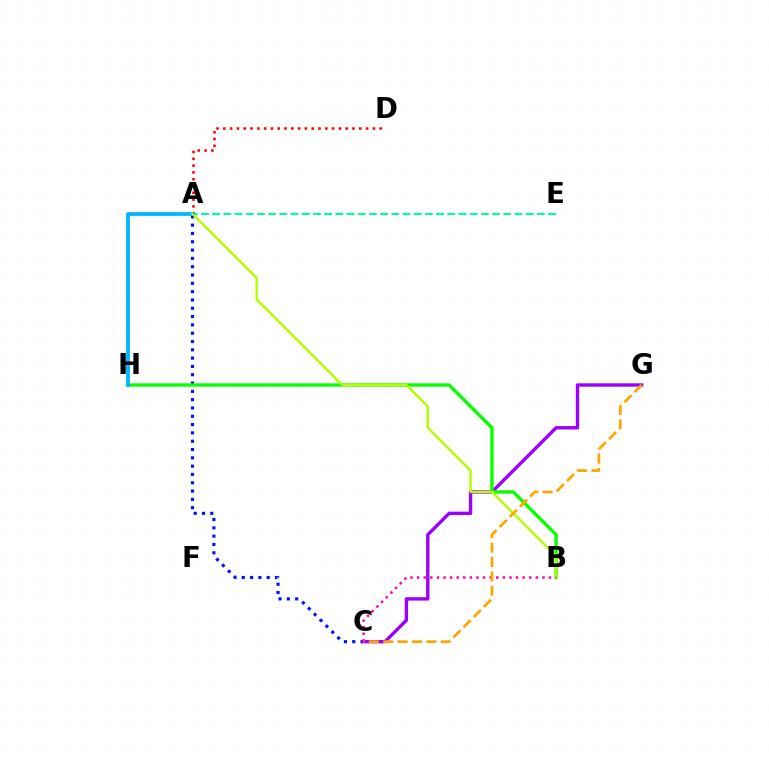{('A', 'C'): [{'color': '#0010ff', 'line_style': 'dotted', 'thickness': 2.26}], ('C', 'G'): [{'color': '#9b00ff', 'line_style': 'solid', 'thickness': 2.44}, {'color': '#ffa500', 'line_style': 'dashed', 'thickness': 1.96}], ('B', 'H'): [{'color': '#08ff00', 'line_style': 'solid', 'thickness': 2.4}], ('A', 'H'): [{'color': '#00b5ff', 'line_style': 'solid', 'thickness': 2.69}], ('A', 'D'): [{'color': '#ff0000', 'line_style': 'dotted', 'thickness': 1.85}], ('A', 'B'): [{'color': '#b3ff00', 'line_style': 'solid', 'thickness': 1.74}], ('A', 'E'): [{'color': '#00ff9d', 'line_style': 'dashed', 'thickness': 1.52}], ('B', 'C'): [{'color': '#ff00bd', 'line_style': 'dotted', 'thickness': 1.79}]}